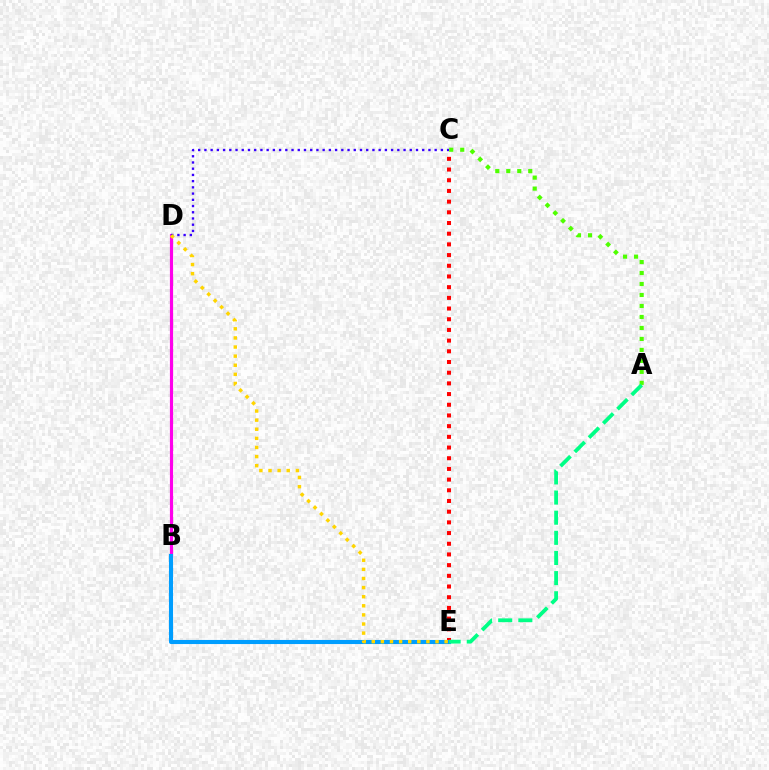{('C', 'E'): [{'color': '#ff0000', 'line_style': 'dotted', 'thickness': 2.9}], ('B', 'D'): [{'color': '#ff00ed', 'line_style': 'solid', 'thickness': 2.28}], ('A', 'C'): [{'color': '#4fff00', 'line_style': 'dotted', 'thickness': 2.98}], ('B', 'E'): [{'color': '#009eff', 'line_style': 'solid', 'thickness': 2.95}], ('C', 'D'): [{'color': '#3700ff', 'line_style': 'dotted', 'thickness': 1.69}], ('D', 'E'): [{'color': '#ffd500', 'line_style': 'dotted', 'thickness': 2.47}], ('A', 'E'): [{'color': '#00ff86', 'line_style': 'dashed', 'thickness': 2.74}]}